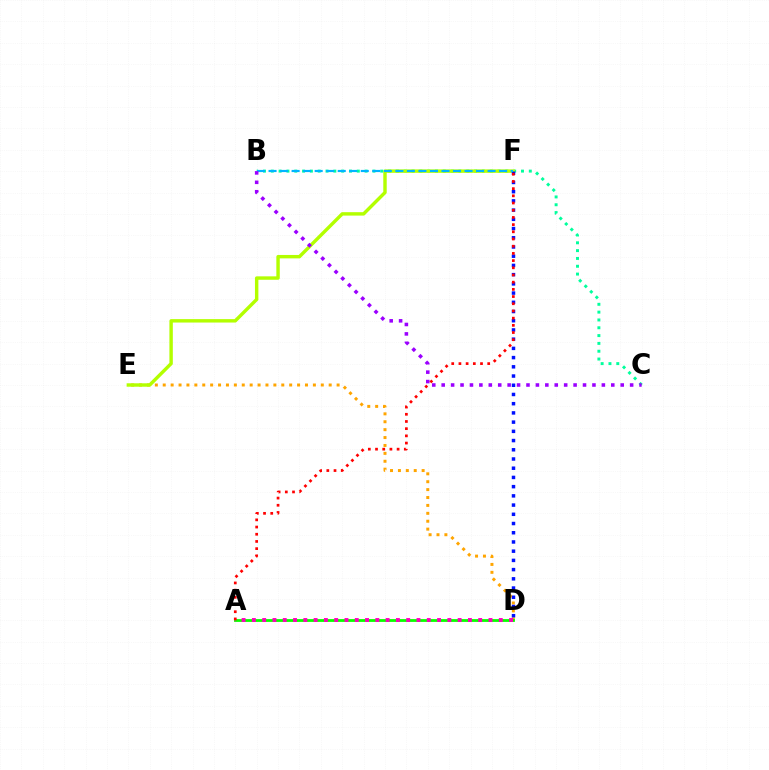{('B', 'C'): [{'color': '#00ff9d', 'line_style': 'dotted', 'thickness': 2.12}, {'color': '#9b00ff', 'line_style': 'dotted', 'thickness': 2.56}], ('D', 'E'): [{'color': '#ffa500', 'line_style': 'dotted', 'thickness': 2.15}], ('E', 'F'): [{'color': '#b3ff00', 'line_style': 'solid', 'thickness': 2.46}], ('A', 'D'): [{'color': '#08ff00', 'line_style': 'solid', 'thickness': 2.03}, {'color': '#ff00bd', 'line_style': 'dotted', 'thickness': 2.79}], ('D', 'F'): [{'color': '#0010ff', 'line_style': 'dotted', 'thickness': 2.5}], ('B', 'F'): [{'color': '#00b5ff', 'line_style': 'dashed', 'thickness': 1.57}], ('A', 'F'): [{'color': '#ff0000', 'line_style': 'dotted', 'thickness': 1.95}]}